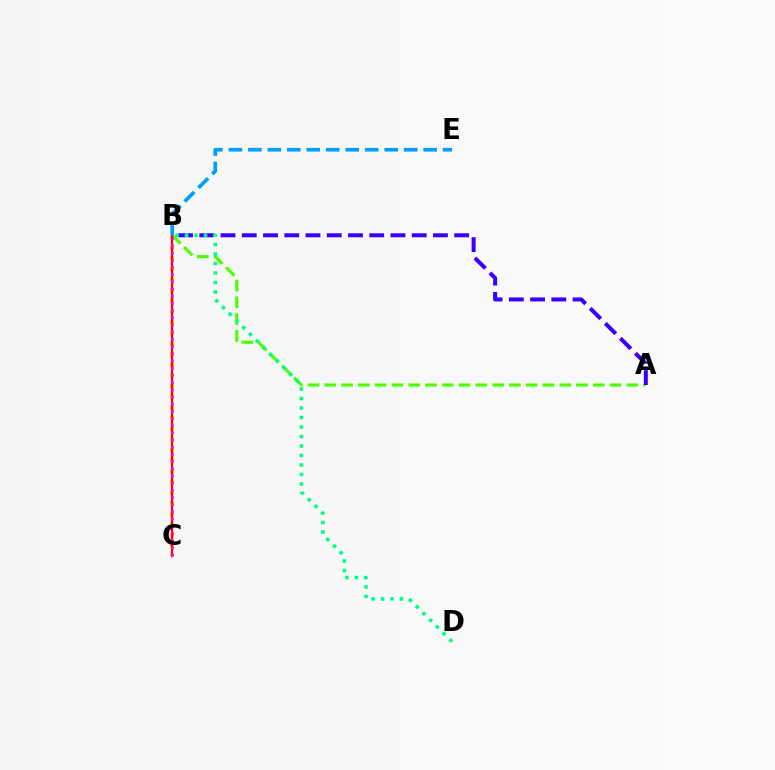{('B', 'C'): [{'color': '#ffd500', 'line_style': 'dotted', 'thickness': 2.89}, {'color': '#ff0000', 'line_style': 'solid', 'thickness': 1.61}, {'color': '#ff00ed', 'line_style': 'dotted', 'thickness': 1.95}], ('A', 'B'): [{'color': '#4fff00', 'line_style': 'dashed', 'thickness': 2.28}, {'color': '#3700ff', 'line_style': 'dashed', 'thickness': 2.89}], ('B', 'D'): [{'color': '#00ff86', 'line_style': 'dotted', 'thickness': 2.58}], ('B', 'E'): [{'color': '#009eff', 'line_style': 'dashed', 'thickness': 2.65}]}